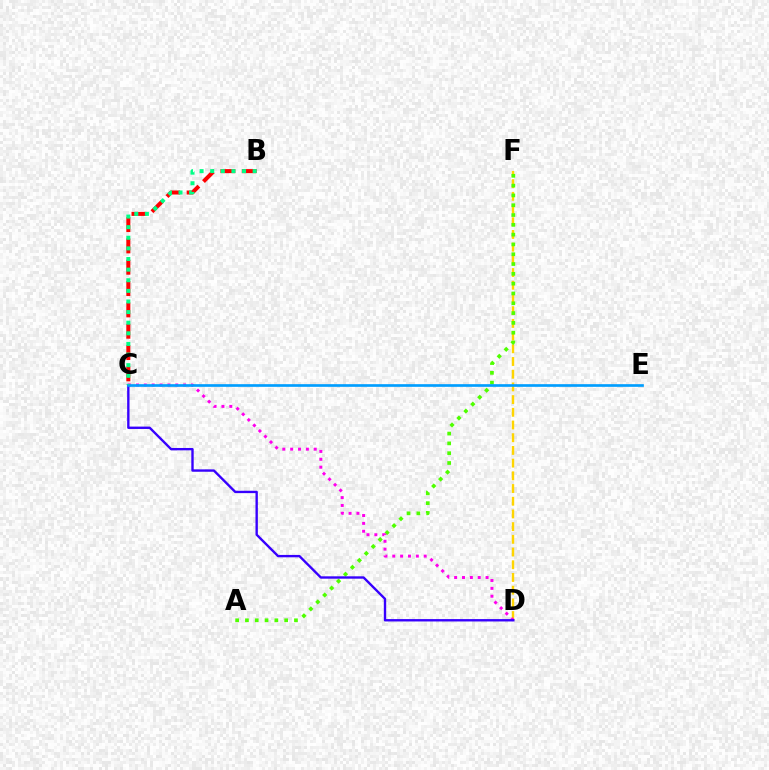{('D', 'F'): [{'color': '#ffd500', 'line_style': 'dashed', 'thickness': 1.73}], ('A', 'F'): [{'color': '#4fff00', 'line_style': 'dotted', 'thickness': 2.66}], ('C', 'D'): [{'color': '#ff00ed', 'line_style': 'dotted', 'thickness': 2.14}, {'color': '#3700ff', 'line_style': 'solid', 'thickness': 1.71}], ('B', 'C'): [{'color': '#ff0000', 'line_style': 'dashed', 'thickness': 2.9}, {'color': '#00ff86', 'line_style': 'dotted', 'thickness': 2.88}], ('C', 'E'): [{'color': '#009eff', 'line_style': 'solid', 'thickness': 1.92}]}